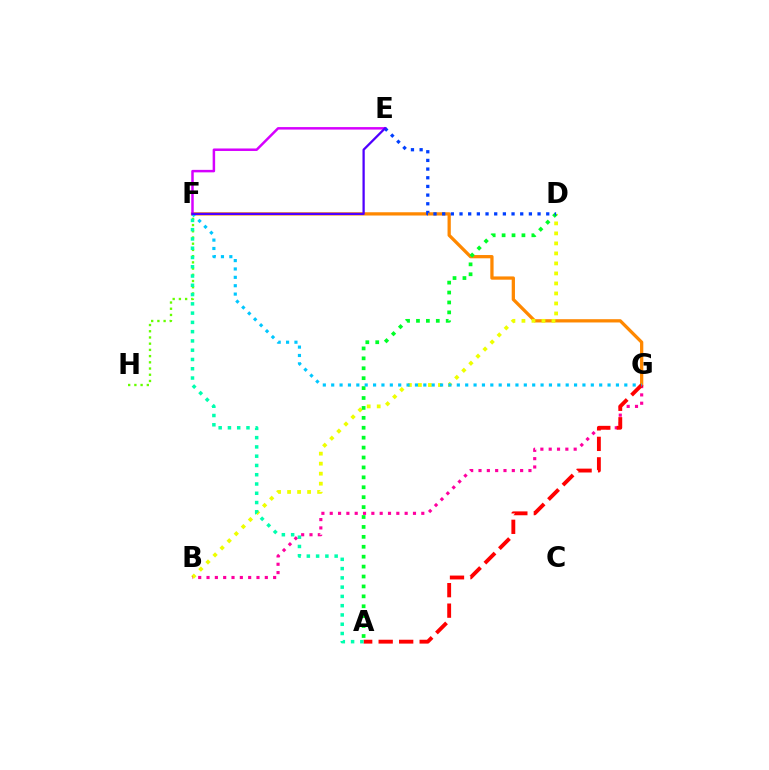{('F', 'G'): [{'color': '#ff8800', 'line_style': 'solid', 'thickness': 2.35}, {'color': '#00c7ff', 'line_style': 'dotted', 'thickness': 2.28}], ('F', 'H'): [{'color': '#66ff00', 'line_style': 'dotted', 'thickness': 1.69}], ('B', 'D'): [{'color': '#eeff00', 'line_style': 'dotted', 'thickness': 2.72}], ('B', 'G'): [{'color': '#ff00a0', 'line_style': 'dotted', 'thickness': 2.26}], ('E', 'F'): [{'color': '#d600ff', 'line_style': 'solid', 'thickness': 1.79}, {'color': '#4f00ff', 'line_style': 'solid', 'thickness': 1.63}], ('A', 'G'): [{'color': '#ff0000', 'line_style': 'dashed', 'thickness': 2.78}], ('A', 'D'): [{'color': '#00ff27', 'line_style': 'dotted', 'thickness': 2.69}], ('A', 'F'): [{'color': '#00ffaf', 'line_style': 'dotted', 'thickness': 2.52}], ('D', 'E'): [{'color': '#003fff', 'line_style': 'dotted', 'thickness': 2.36}]}